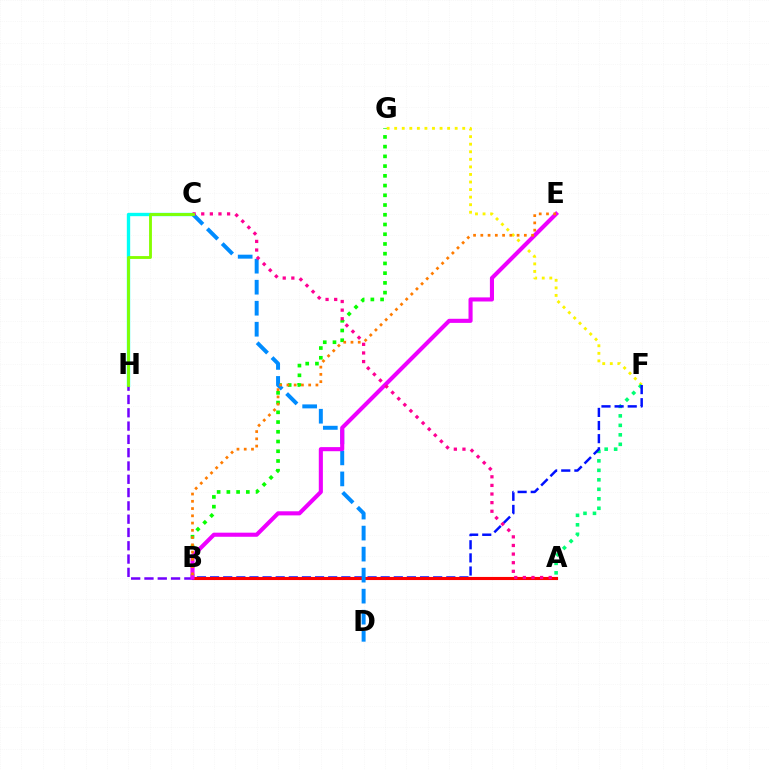{('F', 'G'): [{'color': '#fcf500', 'line_style': 'dotted', 'thickness': 2.05}], ('A', 'F'): [{'color': '#00ff74', 'line_style': 'dotted', 'thickness': 2.58}], ('B', 'F'): [{'color': '#0010ff', 'line_style': 'dashed', 'thickness': 1.78}], ('B', 'G'): [{'color': '#08ff00', 'line_style': 'dotted', 'thickness': 2.64}], ('A', 'B'): [{'color': '#ff0000', 'line_style': 'solid', 'thickness': 2.24}], ('C', 'H'): [{'color': '#00fff6', 'line_style': 'solid', 'thickness': 2.42}, {'color': '#84ff00', 'line_style': 'solid', 'thickness': 2.05}], ('B', 'H'): [{'color': '#7200ff', 'line_style': 'dashed', 'thickness': 1.81}], ('C', 'D'): [{'color': '#008cff', 'line_style': 'dashed', 'thickness': 2.86}], ('B', 'E'): [{'color': '#ee00ff', 'line_style': 'solid', 'thickness': 2.95}, {'color': '#ff7c00', 'line_style': 'dotted', 'thickness': 1.97}], ('A', 'C'): [{'color': '#ff0094', 'line_style': 'dotted', 'thickness': 2.34}]}